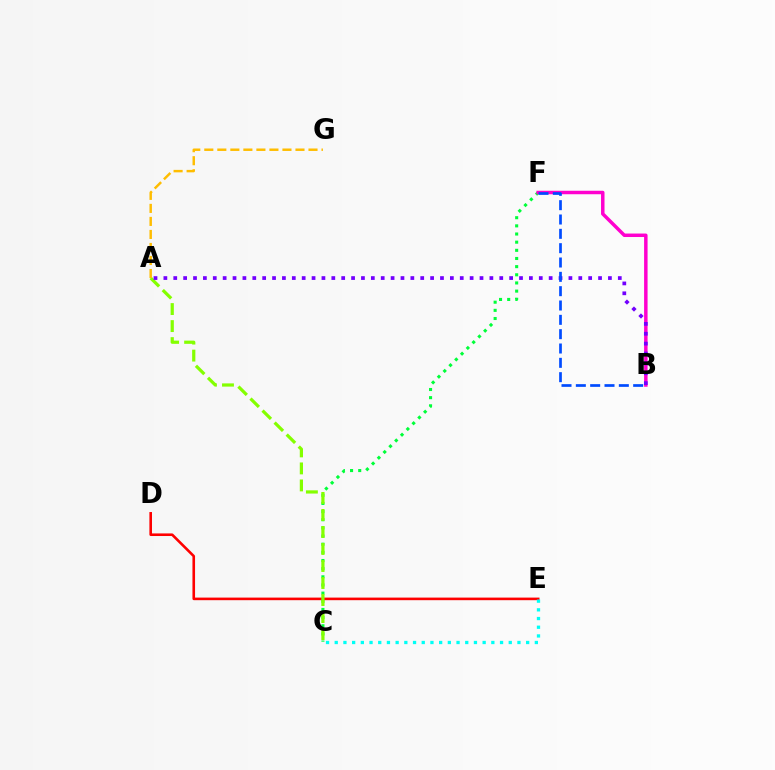{('C', 'F'): [{'color': '#00ff39', 'line_style': 'dotted', 'thickness': 2.22}], ('D', 'E'): [{'color': '#ff0000', 'line_style': 'solid', 'thickness': 1.87}], ('B', 'F'): [{'color': '#ff00cf', 'line_style': 'solid', 'thickness': 2.5}, {'color': '#004bff', 'line_style': 'dashed', 'thickness': 1.95}], ('A', 'C'): [{'color': '#84ff00', 'line_style': 'dashed', 'thickness': 2.31}], ('A', 'B'): [{'color': '#7200ff', 'line_style': 'dotted', 'thickness': 2.68}], ('A', 'G'): [{'color': '#ffbd00', 'line_style': 'dashed', 'thickness': 1.77}], ('C', 'E'): [{'color': '#00fff6', 'line_style': 'dotted', 'thickness': 2.36}]}